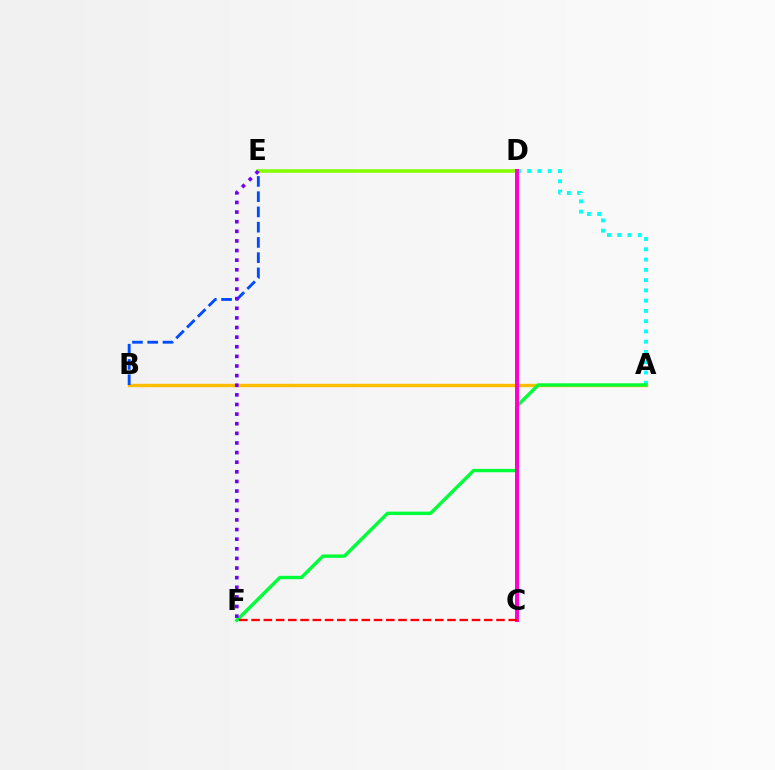{('D', 'E'): [{'color': '#84ff00', 'line_style': 'solid', 'thickness': 2.55}], ('A', 'B'): [{'color': '#ffbd00', 'line_style': 'solid', 'thickness': 2.44}], ('B', 'E'): [{'color': '#004bff', 'line_style': 'dashed', 'thickness': 2.07}], ('A', 'D'): [{'color': '#00fff6', 'line_style': 'dotted', 'thickness': 2.79}], ('A', 'F'): [{'color': '#00ff39', 'line_style': 'solid', 'thickness': 2.45}], ('C', 'D'): [{'color': '#ff00cf', 'line_style': 'solid', 'thickness': 2.85}], ('C', 'F'): [{'color': '#ff0000', 'line_style': 'dashed', 'thickness': 1.66}], ('E', 'F'): [{'color': '#7200ff', 'line_style': 'dotted', 'thickness': 2.61}]}